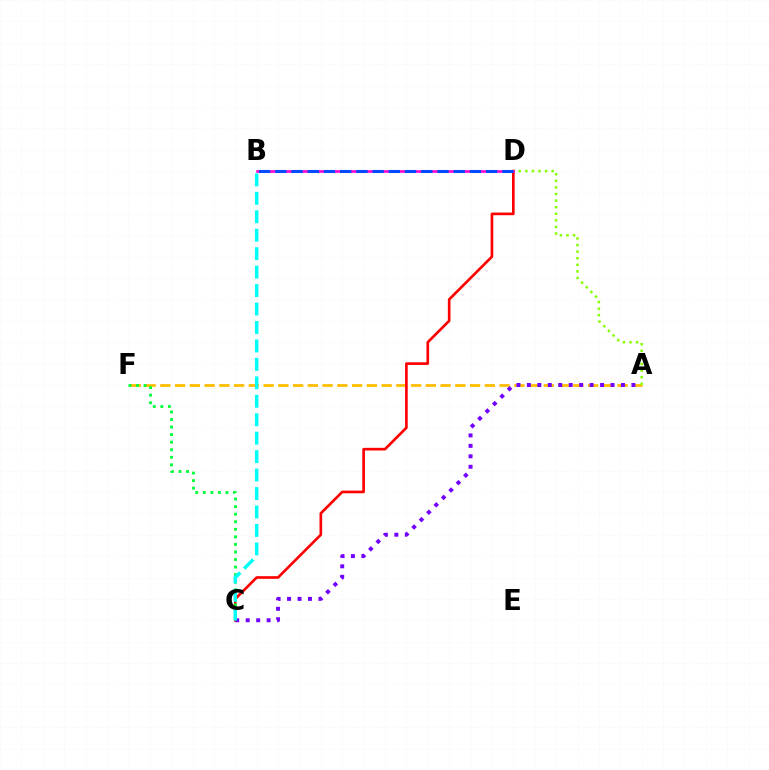{('A', 'F'): [{'color': '#ffbd00', 'line_style': 'dashed', 'thickness': 2.0}], ('A', 'D'): [{'color': '#84ff00', 'line_style': 'dotted', 'thickness': 1.79}], ('C', 'D'): [{'color': '#ff0000', 'line_style': 'solid', 'thickness': 1.91}], ('A', 'C'): [{'color': '#7200ff', 'line_style': 'dotted', 'thickness': 2.84}], ('C', 'F'): [{'color': '#00ff39', 'line_style': 'dotted', 'thickness': 2.05}], ('B', 'D'): [{'color': '#ff00cf', 'line_style': 'solid', 'thickness': 1.88}, {'color': '#004bff', 'line_style': 'dashed', 'thickness': 2.2}], ('B', 'C'): [{'color': '#00fff6', 'line_style': 'dashed', 'thickness': 2.51}]}